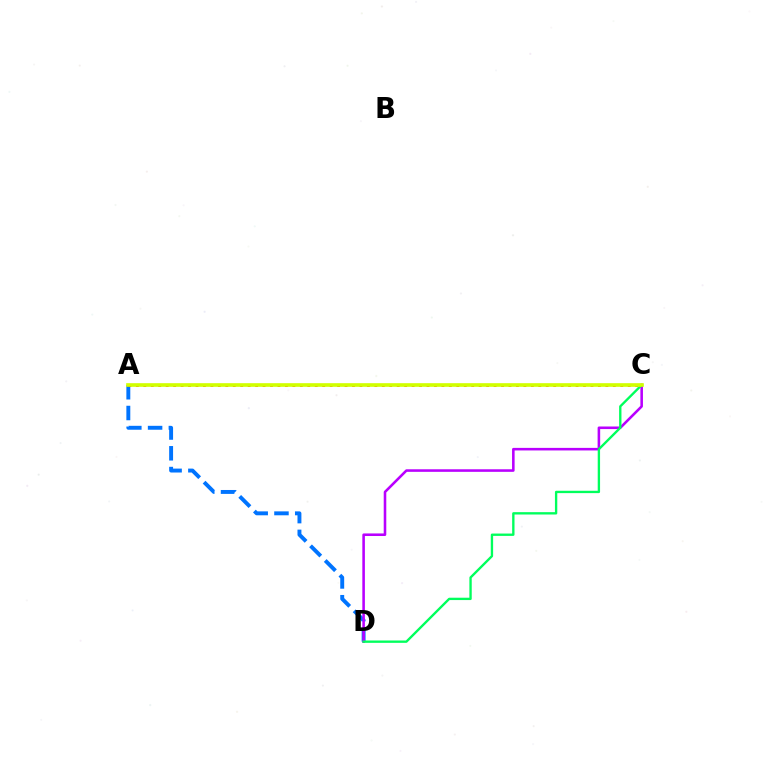{('A', 'D'): [{'color': '#0074ff', 'line_style': 'dashed', 'thickness': 2.82}], ('C', 'D'): [{'color': '#b900ff', 'line_style': 'solid', 'thickness': 1.85}, {'color': '#00ff5c', 'line_style': 'solid', 'thickness': 1.69}], ('A', 'C'): [{'color': '#ff0000', 'line_style': 'dotted', 'thickness': 2.02}, {'color': '#d1ff00', 'line_style': 'solid', 'thickness': 2.63}]}